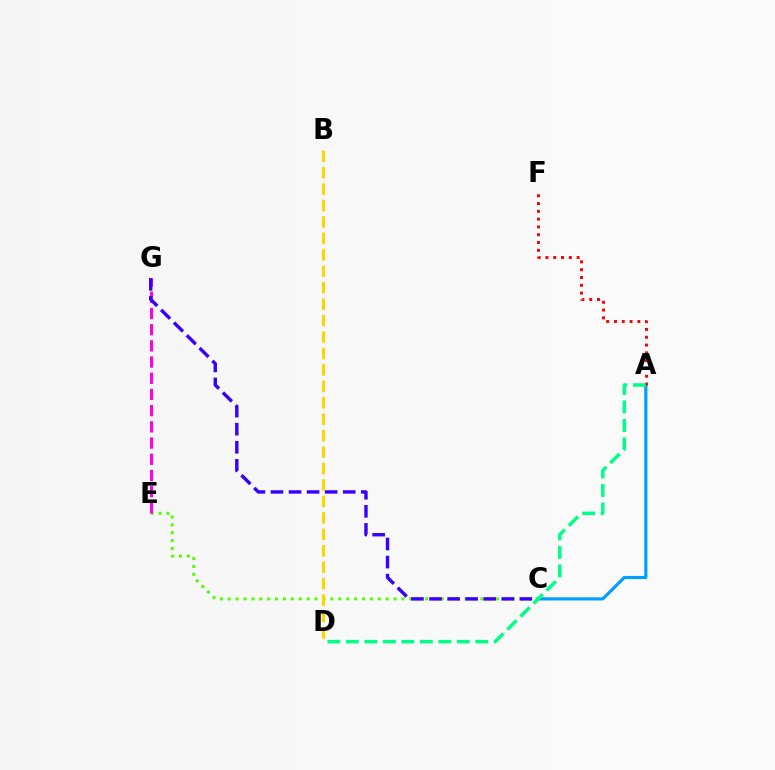{('A', 'C'): [{'color': '#009eff', 'line_style': 'solid', 'thickness': 2.27}], ('C', 'E'): [{'color': '#4fff00', 'line_style': 'dotted', 'thickness': 2.15}], ('E', 'G'): [{'color': '#ff00ed', 'line_style': 'dashed', 'thickness': 2.2}], ('A', 'F'): [{'color': '#ff0000', 'line_style': 'dotted', 'thickness': 2.12}], ('C', 'G'): [{'color': '#3700ff', 'line_style': 'dashed', 'thickness': 2.45}], ('A', 'D'): [{'color': '#00ff86', 'line_style': 'dashed', 'thickness': 2.51}], ('B', 'D'): [{'color': '#ffd500', 'line_style': 'dashed', 'thickness': 2.23}]}